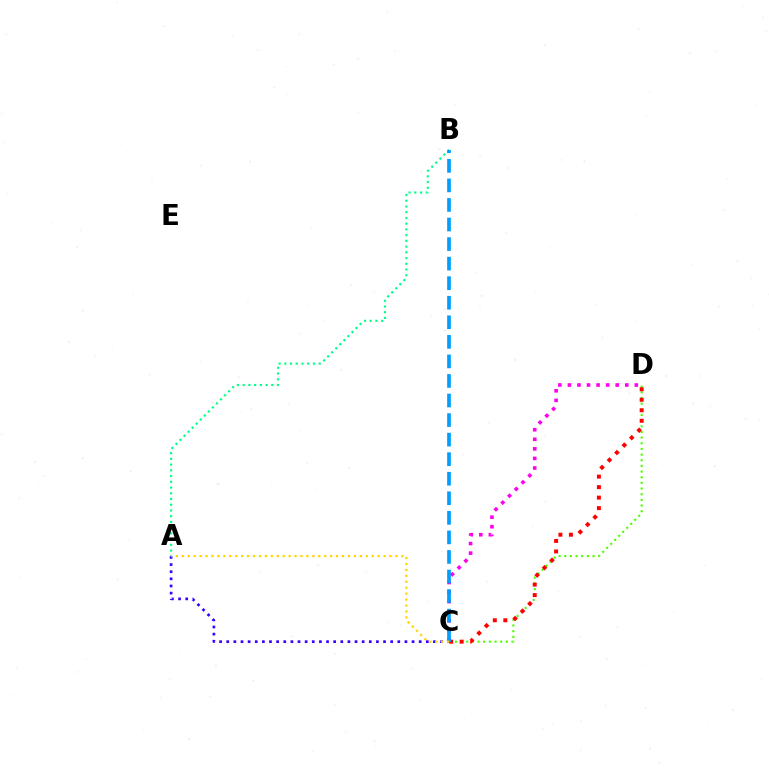{('A', 'B'): [{'color': '#00ff86', 'line_style': 'dotted', 'thickness': 1.56}], ('C', 'D'): [{'color': '#ff00ed', 'line_style': 'dotted', 'thickness': 2.6}, {'color': '#4fff00', 'line_style': 'dotted', 'thickness': 1.54}, {'color': '#ff0000', 'line_style': 'dotted', 'thickness': 2.85}], ('A', 'C'): [{'color': '#3700ff', 'line_style': 'dotted', 'thickness': 1.94}, {'color': '#ffd500', 'line_style': 'dotted', 'thickness': 1.61}], ('B', 'C'): [{'color': '#009eff', 'line_style': 'dashed', 'thickness': 2.66}]}